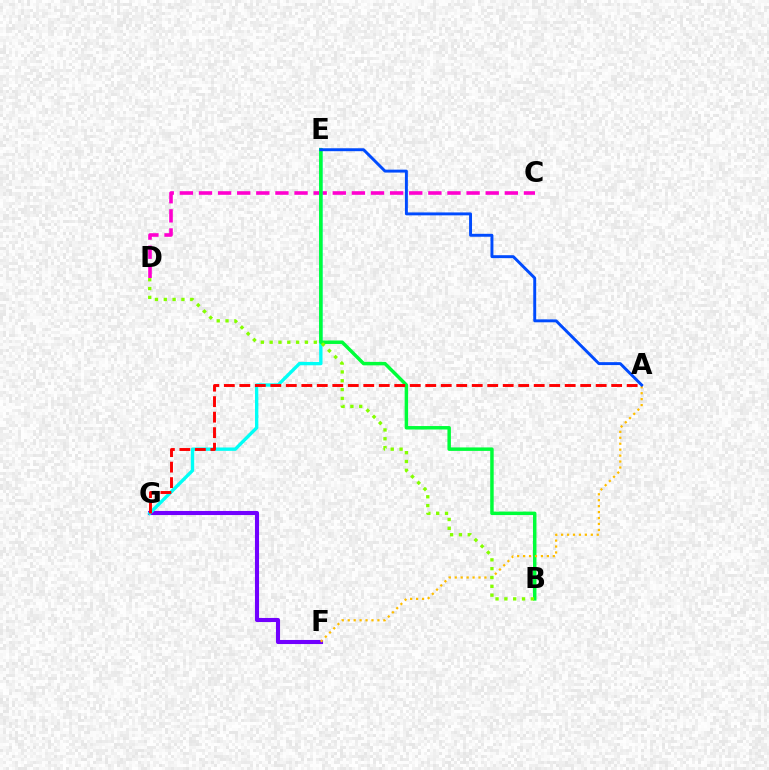{('C', 'D'): [{'color': '#ff00cf', 'line_style': 'dashed', 'thickness': 2.6}], ('F', 'G'): [{'color': '#7200ff', 'line_style': 'solid', 'thickness': 2.94}], ('E', 'G'): [{'color': '#00fff6', 'line_style': 'solid', 'thickness': 2.42}], ('B', 'E'): [{'color': '#00ff39', 'line_style': 'solid', 'thickness': 2.5}], ('A', 'F'): [{'color': '#ffbd00', 'line_style': 'dotted', 'thickness': 1.61}], ('B', 'D'): [{'color': '#84ff00', 'line_style': 'dotted', 'thickness': 2.4}], ('A', 'G'): [{'color': '#ff0000', 'line_style': 'dashed', 'thickness': 2.1}], ('A', 'E'): [{'color': '#004bff', 'line_style': 'solid', 'thickness': 2.11}]}